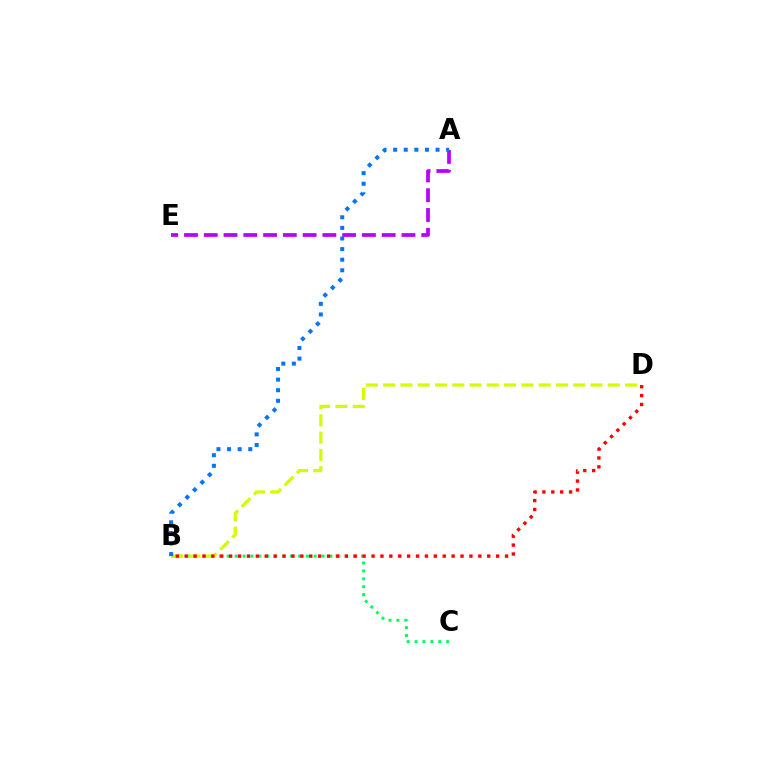{('B', 'C'): [{'color': '#00ff5c', 'line_style': 'dotted', 'thickness': 2.15}], ('B', 'D'): [{'color': '#d1ff00', 'line_style': 'dashed', 'thickness': 2.35}, {'color': '#ff0000', 'line_style': 'dotted', 'thickness': 2.42}], ('A', 'E'): [{'color': '#b900ff', 'line_style': 'dashed', 'thickness': 2.69}], ('A', 'B'): [{'color': '#0074ff', 'line_style': 'dotted', 'thickness': 2.88}]}